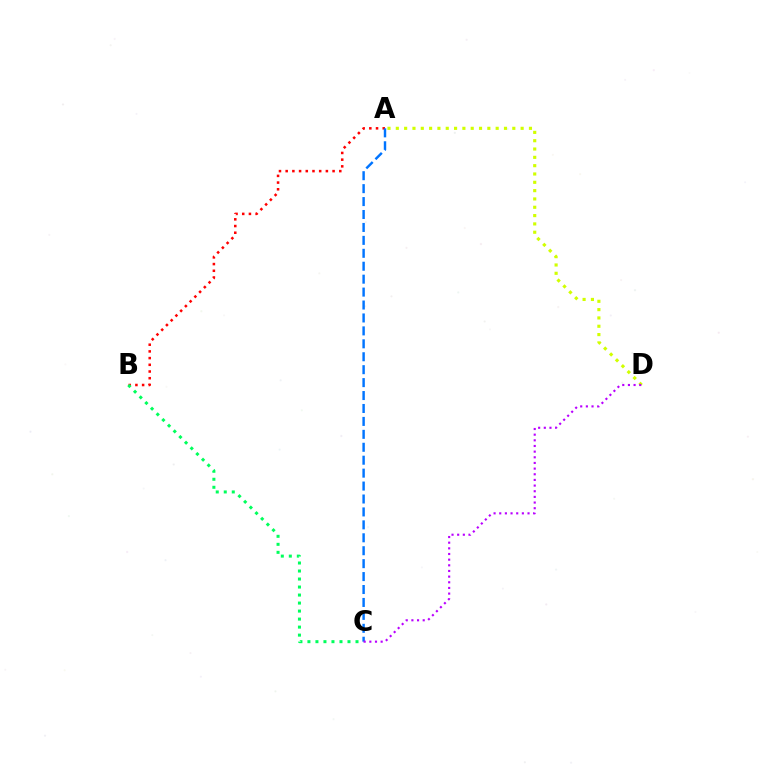{('A', 'B'): [{'color': '#ff0000', 'line_style': 'dotted', 'thickness': 1.82}], ('B', 'C'): [{'color': '#00ff5c', 'line_style': 'dotted', 'thickness': 2.18}], ('A', 'D'): [{'color': '#d1ff00', 'line_style': 'dotted', 'thickness': 2.26}], ('A', 'C'): [{'color': '#0074ff', 'line_style': 'dashed', 'thickness': 1.76}], ('C', 'D'): [{'color': '#b900ff', 'line_style': 'dotted', 'thickness': 1.54}]}